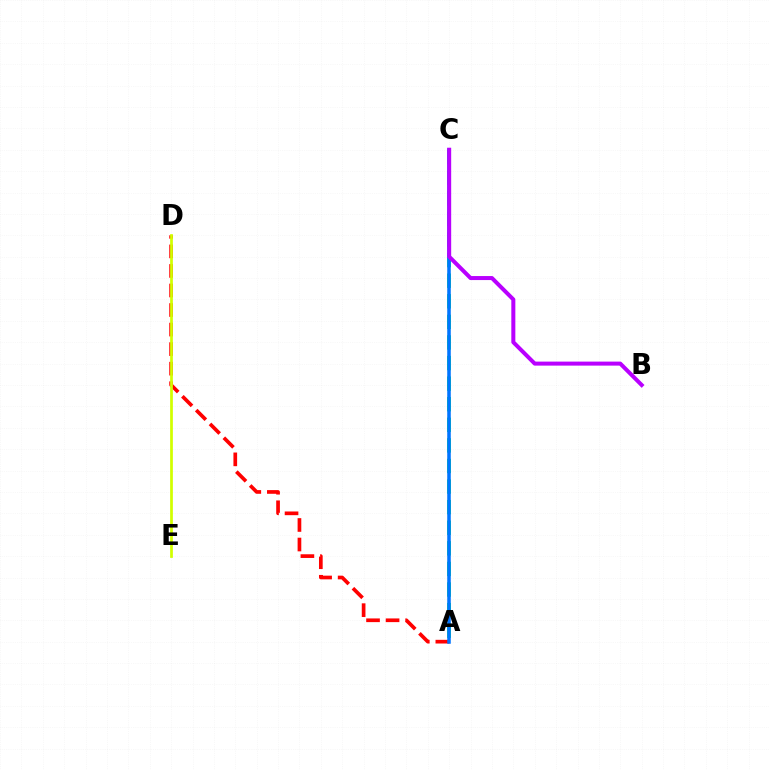{('A', 'D'): [{'color': '#ff0000', 'line_style': 'dashed', 'thickness': 2.66}], ('D', 'E'): [{'color': '#d1ff00', 'line_style': 'solid', 'thickness': 1.97}], ('A', 'C'): [{'color': '#00ff5c', 'line_style': 'dashed', 'thickness': 2.8}, {'color': '#0074ff', 'line_style': 'solid', 'thickness': 2.54}], ('B', 'C'): [{'color': '#b900ff', 'line_style': 'solid', 'thickness': 2.89}]}